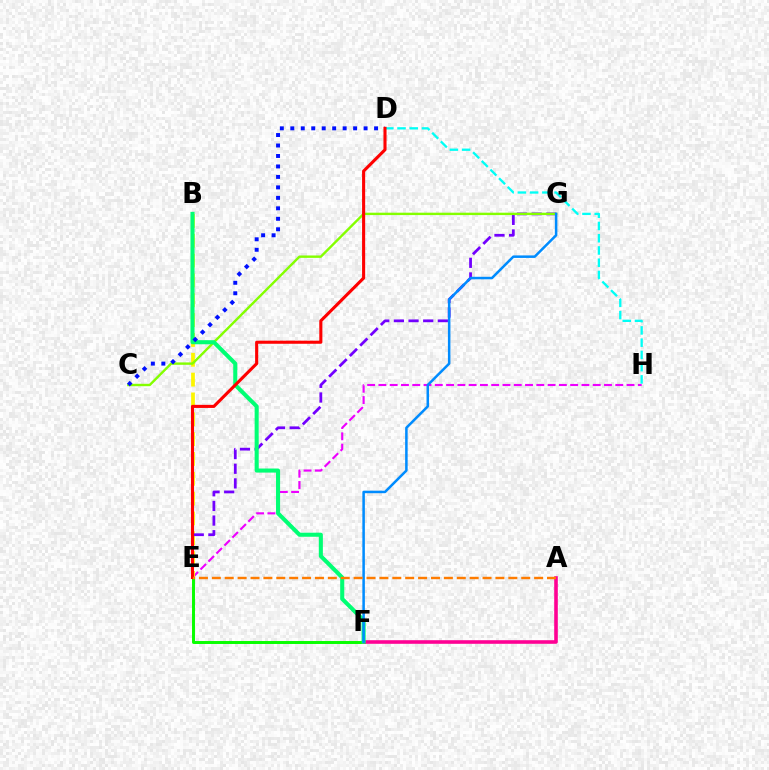{('D', 'H'): [{'color': '#00fff6', 'line_style': 'dashed', 'thickness': 1.66}], ('E', 'F'): [{'color': '#08ff00', 'line_style': 'solid', 'thickness': 2.13}], ('A', 'F'): [{'color': '#ff0094', 'line_style': 'solid', 'thickness': 2.59}], ('E', 'H'): [{'color': '#ee00ff', 'line_style': 'dashed', 'thickness': 1.53}], ('B', 'E'): [{'color': '#fcf500', 'line_style': 'dashed', 'thickness': 2.69}], ('E', 'G'): [{'color': '#7200ff', 'line_style': 'dashed', 'thickness': 1.99}], ('C', 'G'): [{'color': '#84ff00', 'line_style': 'solid', 'thickness': 1.72}], ('B', 'F'): [{'color': '#00ff74', 'line_style': 'solid', 'thickness': 2.93}], ('C', 'D'): [{'color': '#0010ff', 'line_style': 'dotted', 'thickness': 2.84}], ('F', 'G'): [{'color': '#008cff', 'line_style': 'solid', 'thickness': 1.81}], ('D', 'E'): [{'color': '#ff0000', 'line_style': 'solid', 'thickness': 2.22}], ('A', 'E'): [{'color': '#ff7c00', 'line_style': 'dashed', 'thickness': 1.75}]}